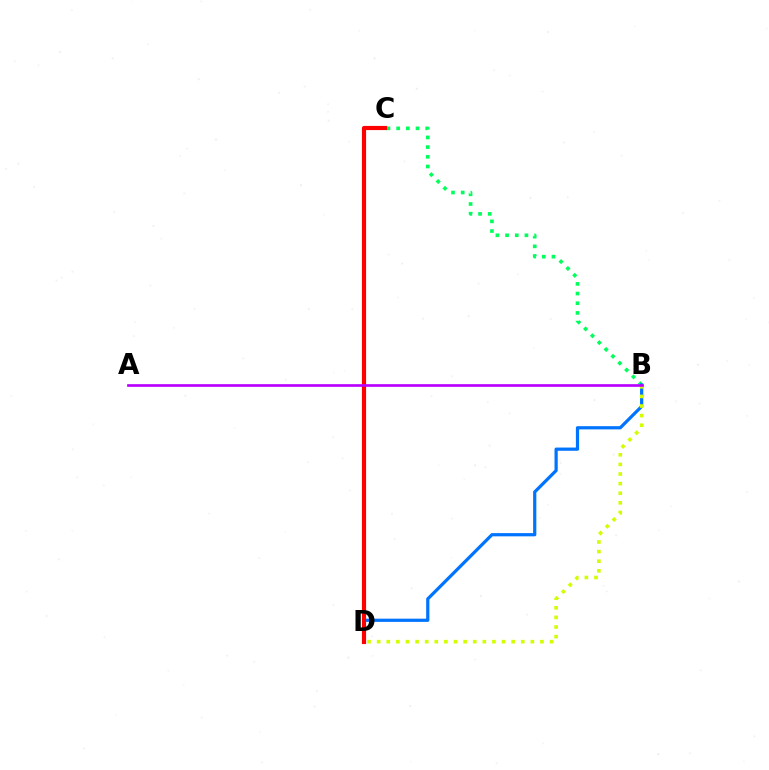{('B', 'C'): [{'color': '#00ff5c', 'line_style': 'dotted', 'thickness': 2.63}], ('B', 'D'): [{'color': '#0074ff', 'line_style': 'solid', 'thickness': 2.32}, {'color': '#d1ff00', 'line_style': 'dotted', 'thickness': 2.61}], ('C', 'D'): [{'color': '#ff0000', 'line_style': 'solid', 'thickness': 2.99}], ('A', 'B'): [{'color': '#b900ff', 'line_style': 'solid', 'thickness': 1.93}]}